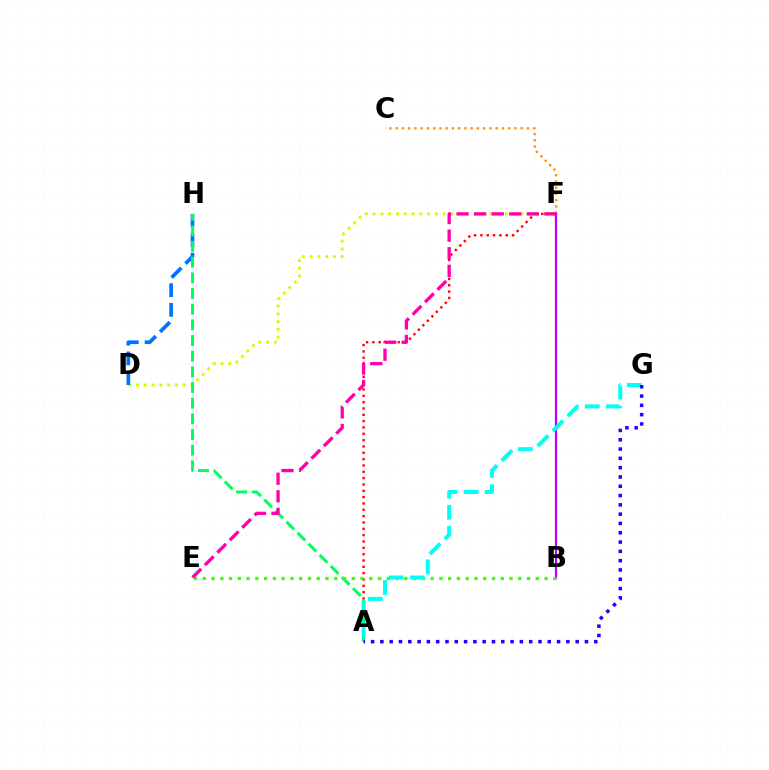{('C', 'F'): [{'color': '#ff9400', 'line_style': 'dotted', 'thickness': 1.7}], ('B', 'F'): [{'color': '#b900ff', 'line_style': 'solid', 'thickness': 1.59}], ('D', 'F'): [{'color': '#d1ff00', 'line_style': 'dotted', 'thickness': 2.11}], ('A', 'F'): [{'color': '#ff0000', 'line_style': 'dotted', 'thickness': 1.72}], ('D', 'H'): [{'color': '#0074ff', 'line_style': 'dashed', 'thickness': 2.68}], ('A', 'H'): [{'color': '#00ff5c', 'line_style': 'dashed', 'thickness': 2.13}], ('B', 'E'): [{'color': '#3dff00', 'line_style': 'dotted', 'thickness': 2.38}], ('A', 'G'): [{'color': '#00fff6', 'line_style': 'dashed', 'thickness': 2.87}, {'color': '#2500ff', 'line_style': 'dotted', 'thickness': 2.53}], ('E', 'F'): [{'color': '#ff00ac', 'line_style': 'dashed', 'thickness': 2.39}]}